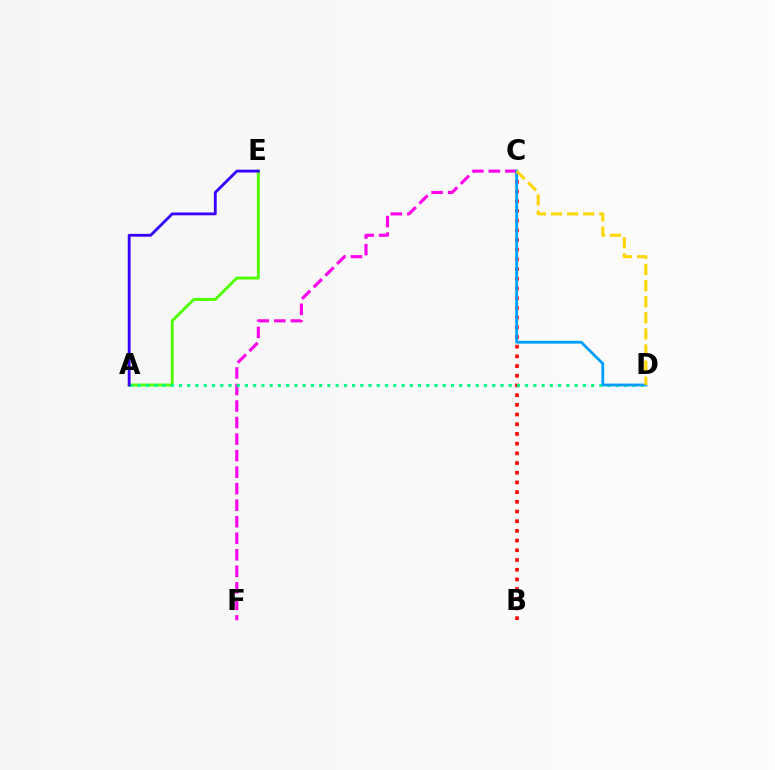{('B', 'C'): [{'color': '#ff0000', 'line_style': 'dotted', 'thickness': 2.63}], ('A', 'E'): [{'color': '#4fff00', 'line_style': 'solid', 'thickness': 2.09}, {'color': '#3700ff', 'line_style': 'solid', 'thickness': 2.04}], ('C', 'F'): [{'color': '#ff00ed', 'line_style': 'dashed', 'thickness': 2.24}], ('A', 'D'): [{'color': '#00ff86', 'line_style': 'dotted', 'thickness': 2.24}], ('C', 'D'): [{'color': '#009eff', 'line_style': 'solid', 'thickness': 2.03}, {'color': '#ffd500', 'line_style': 'dashed', 'thickness': 2.19}]}